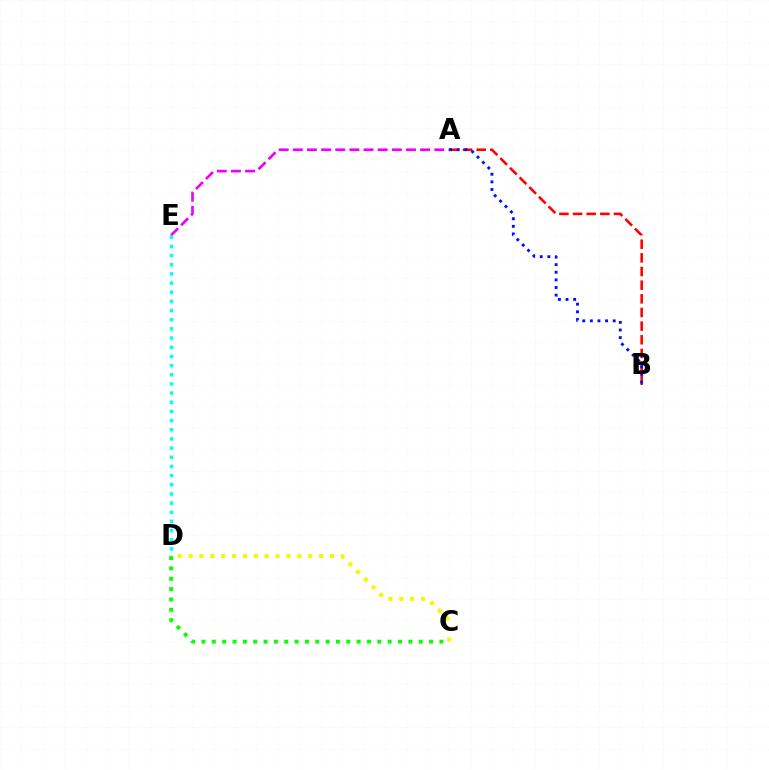{('A', 'E'): [{'color': '#ee00ff', 'line_style': 'dashed', 'thickness': 1.92}], ('C', 'D'): [{'color': '#fcf500', 'line_style': 'dotted', 'thickness': 2.95}, {'color': '#08ff00', 'line_style': 'dotted', 'thickness': 2.81}], ('A', 'B'): [{'color': '#ff0000', 'line_style': 'dashed', 'thickness': 1.85}, {'color': '#0010ff', 'line_style': 'dotted', 'thickness': 2.07}], ('D', 'E'): [{'color': '#00fff6', 'line_style': 'dotted', 'thickness': 2.49}]}